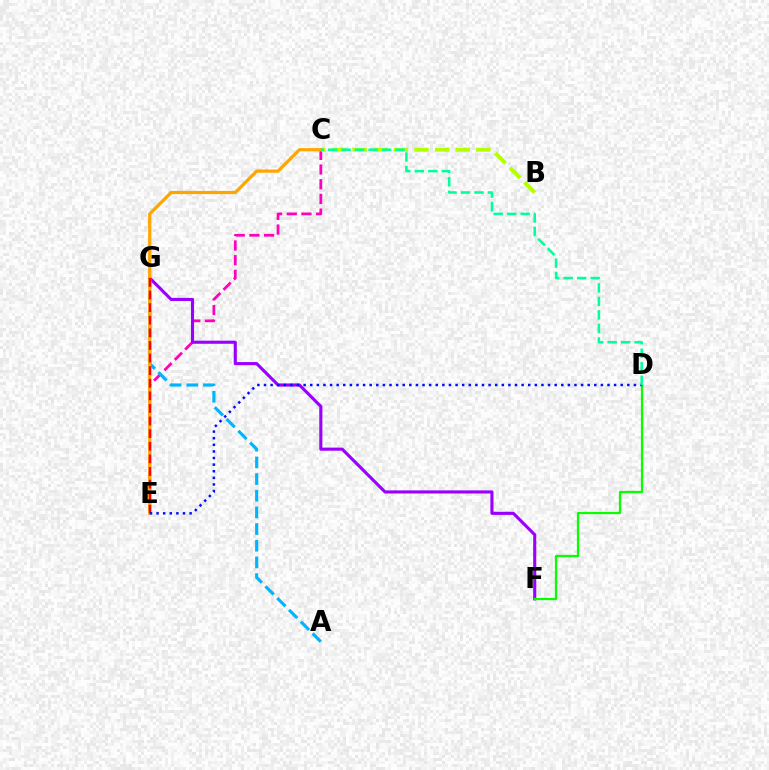{('C', 'E'): [{'color': '#ff00bd', 'line_style': 'dashed', 'thickness': 2.0}, {'color': '#ffa500', 'line_style': 'solid', 'thickness': 2.31}], ('A', 'G'): [{'color': '#00b5ff', 'line_style': 'dashed', 'thickness': 2.26}], ('B', 'C'): [{'color': '#b3ff00', 'line_style': 'dashed', 'thickness': 2.8}], ('F', 'G'): [{'color': '#9b00ff', 'line_style': 'solid', 'thickness': 2.24}], ('D', 'F'): [{'color': '#08ff00', 'line_style': 'solid', 'thickness': 1.62}], ('E', 'G'): [{'color': '#ff0000', 'line_style': 'dashed', 'thickness': 1.71}], ('D', 'E'): [{'color': '#0010ff', 'line_style': 'dotted', 'thickness': 1.79}], ('C', 'D'): [{'color': '#00ff9d', 'line_style': 'dashed', 'thickness': 1.84}]}